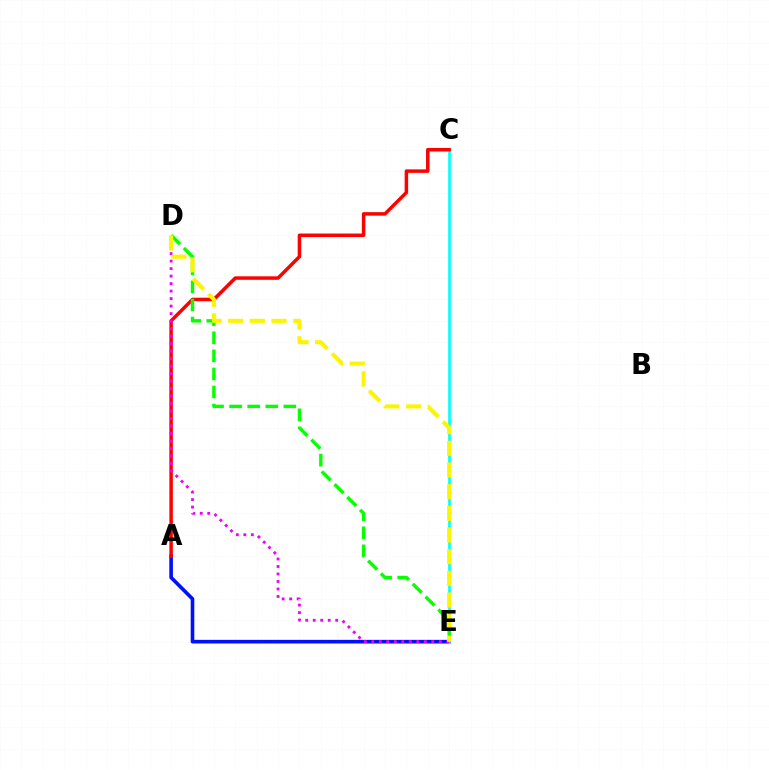{('A', 'E'): [{'color': '#0010ff', 'line_style': 'solid', 'thickness': 2.61}], ('C', 'E'): [{'color': '#00fff6', 'line_style': 'solid', 'thickness': 1.91}], ('A', 'C'): [{'color': '#ff0000', 'line_style': 'solid', 'thickness': 2.51}], ('D', 'E'): [{'color': '#ee00ff', 'line_style': 'dotted', 'thickness': 2.04}, {'color': '#08ff00', 'line_style': 'dashed', 'thickness': 2.45}, {'color': '#fcf500', 'line_style': 'dashed', 'thickness': 2.94}]}